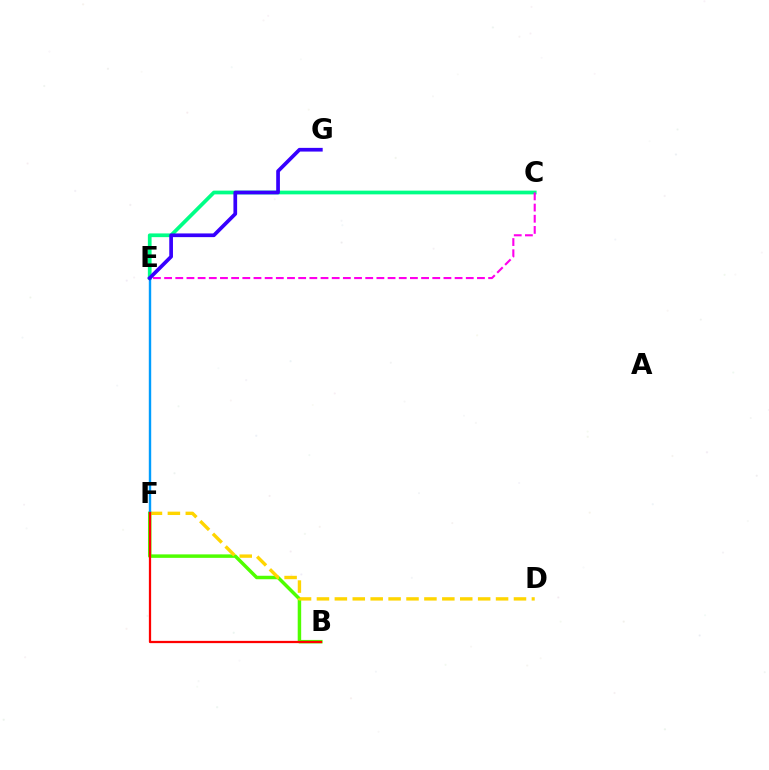{('C', 'E'): [{'color': '#00ff86', 'line_style': 'solid', 'thickness': 2.68}, {'color': '#ff00ed', 'line_style': 'dashed', 'thickness': 1.52}], ('B', 'F'): [{'color': '#4fff00', 'line_style': 'solid', 'thickness': 2.5}, {'color': '#ff0000', 'line_style': 'solid', 'thickness': 1.62}], ('D', 'F'): [{'color': '#ffd500', 'line_style': 'dashed', 'thickness': 2.43}], ('E', 'F'): [{'color': '#009eff', 'line_style': 'solid', 'thickness': 1.73}], ('E', 'G'): [{'color': '#3700ff', 'line_style': 'solid', 'thickness': 2.66}]}